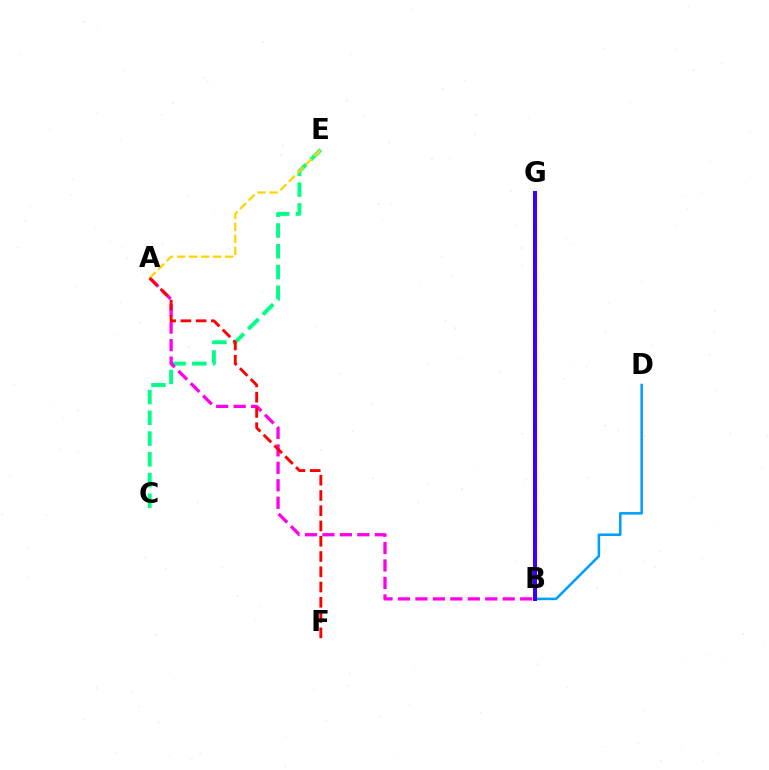{('C', 'E'): [{'color': '#00ff86', 'line_style': 'dashed', 'thickness': 2.82}], ('A', 'B'): [{'color': '#ff00ed', 'line_style': 'dashed', 'thickness': 2.37}], ('A', 'E'): [{'color': '#ffd500', 'line_style': 'dashed', 'thickness': 1.63}], ('B', 'G'): [{'color': '#4fff00', 'line_style': 'dashed', 'thickness': 2.26}, {'color': '#3700ff', 'line_style': 'solid', 'thickness': 2.91}], ('B', 'D'): [{'color': '#009eff', 'line_style': 'solid', 'thickness': 1.83}], ('A', 'F'): [{'color': '#ff0000', 'line_style': 'dashed', 'thickness': 2.07}]}